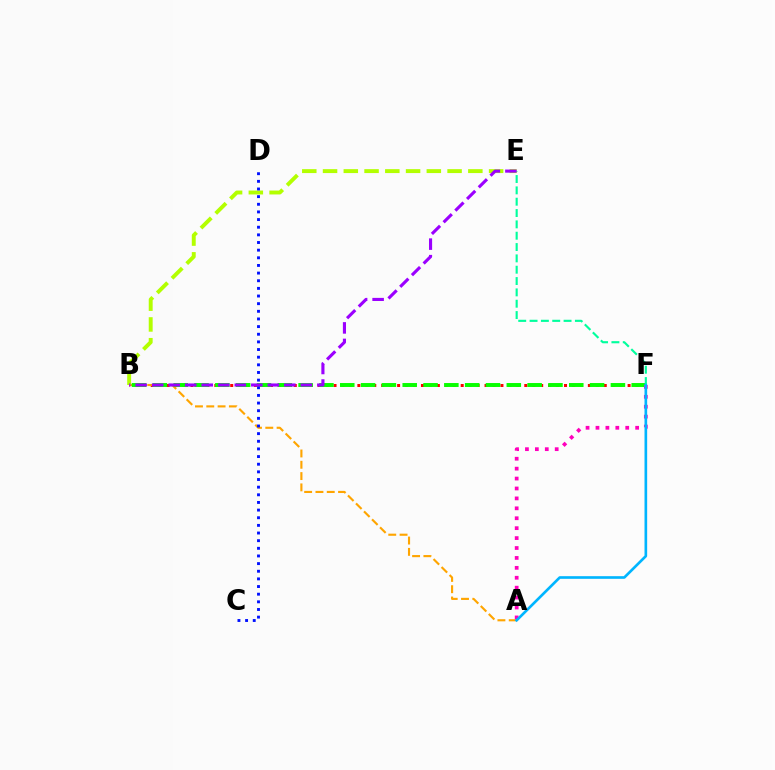{('B', 'F'): [{'color': '#ff0000', 'line_style': 'dotted', 'thickness': 2.16}, {'color': '#08ff00', 'line_style': 'dashed', 'thickness': 2.83}], ('A', 'B'): [{'color': '#ffa500', 'line_style': 'dashed', 'thickness': 1.54}], ('B', 'E'): [{'color': '#b3ff00', 'line_style': 'dashed', 'thickness': 2.82}, {'color': '#9b00ff', 'line_style': 'dashed', 'thickness': 2.24}], ('C', 'D'): [{'color': '#0010ff', 'line_style': 'dotted', 'thickness': 2.08}], ('E', 'F'): [{'color': '#00ff9d', 'line_style': 'dashed', 'thickness': 1.54}], ('A', 'F'): [{'color': '#ff00bd', 'line_style': 'dotted', 'thickness': 2.69}, {'color': '#00b5ff', 'line_style': 'solid', 'thickness': 1.91}]}